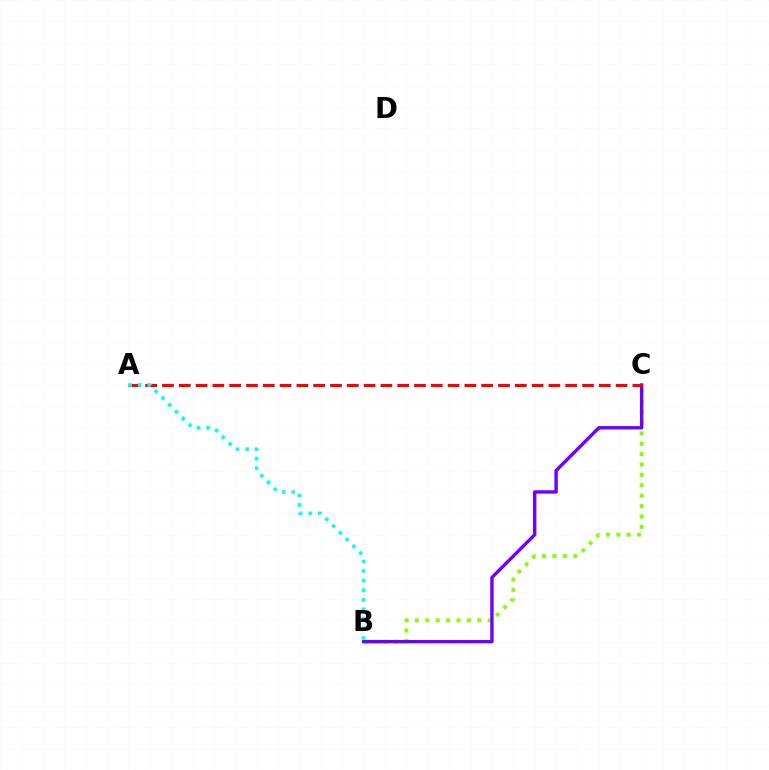{('B', 'C'): [{'color': '#84ff00', 'line_style': 'dotted', 'thickness': 2.82}, {'color': '#7200ff', 'line_style': 'solid', 'thickness': 2.45}], ('A', 'C'): [{'color': '#ff0000', 'line_style': 'dashed', 'thickness': 2.28}], ('A', 'B'): [{'color': '#00fff6', 'line_style': 'dotted', 'thickness': 2.6}]}